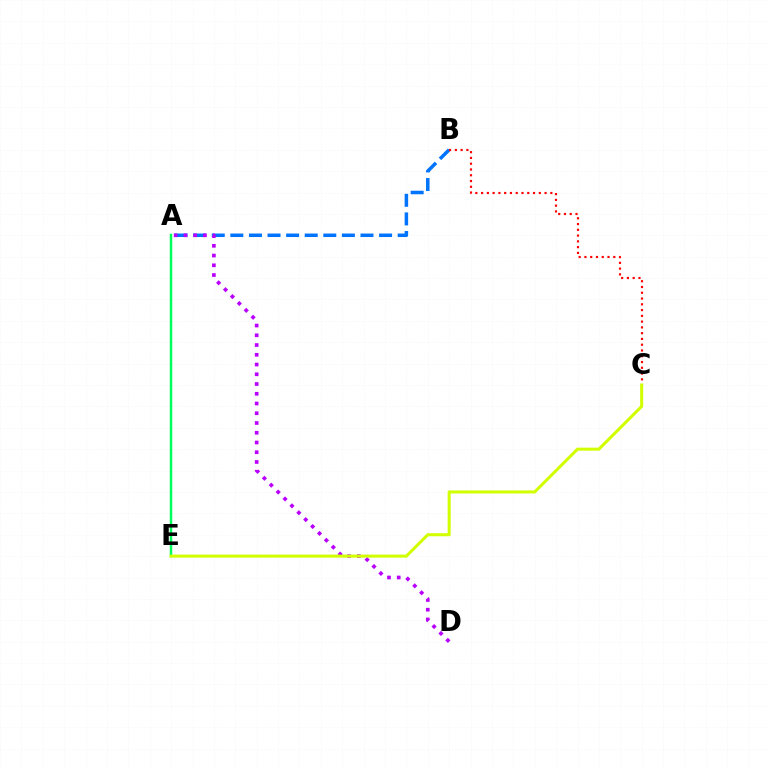{('A', 'B'): [{'color': '#0074ff', 'line_style': 'dashed', 'thickness': 2.53}], ('A', 'D'): [{'color': '#b900ff', 'line_style': 'dotted', 'thickness': 2.65}], ('A', 'E'): [{'color': '#00ff5c', 'line_style': 'solid', 'thickness': 1.79}], ('B', 'C'): [{'color': '#ff0000', 'line_style': 'dotted', 'thickness': 1.57}], ('C', 'E'): [{'color': '#d1ff00', 'line_style': 'solid', 'thickness': 2.19}]}